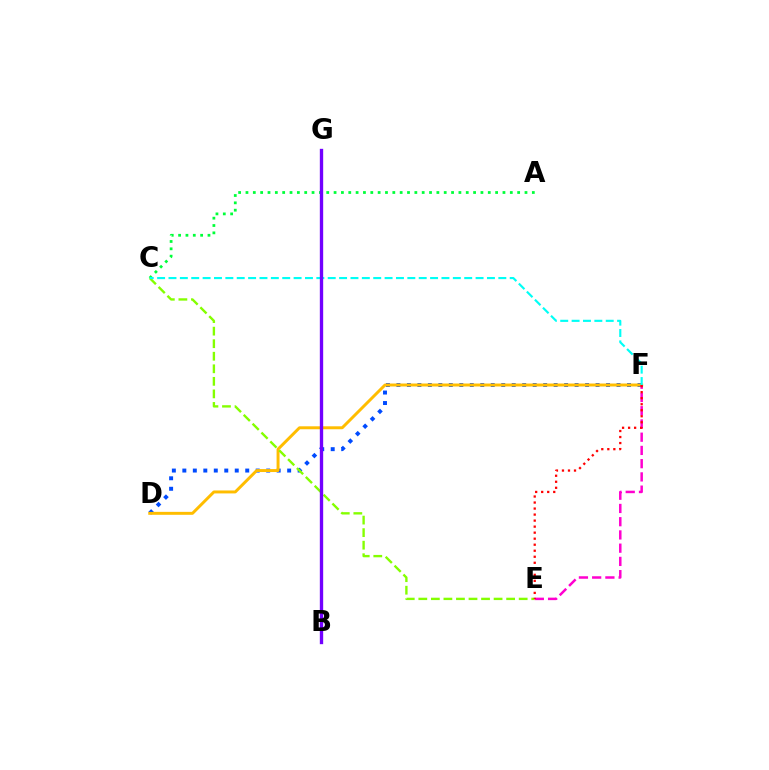{('A', 'C'): [{'color': '#00ff39', 'line_style': 'dotted', 'thickness': 1.99}], ('D', 'F'): [{'color': '#004bff', 'line_style': 'dotted', 'thickness': 2.85}, {'color': '#ffbd00', 'line_style': 'solid', 'thickness': 2.12}], ('C', 'E'): [{'color': '#84ff00', 'line_style': 'dashed', 'thickness': 1.7}], ('E', 'F'): [{'color': '#ff00cf', 'line_style': 'dashed', 'thickness': 1.8}, {'color': '#ff0000', 'line_style': 'dotted', 'thickness': 1.64}], ('C', 'F'): [{'color': '#00fff6', 'line_style': 'dashed', 'thickness': 1.55}], ('B', 'G'): [{'color': '#7200ff', 'line_style': 'solid', 'thickness': 2.41}]}